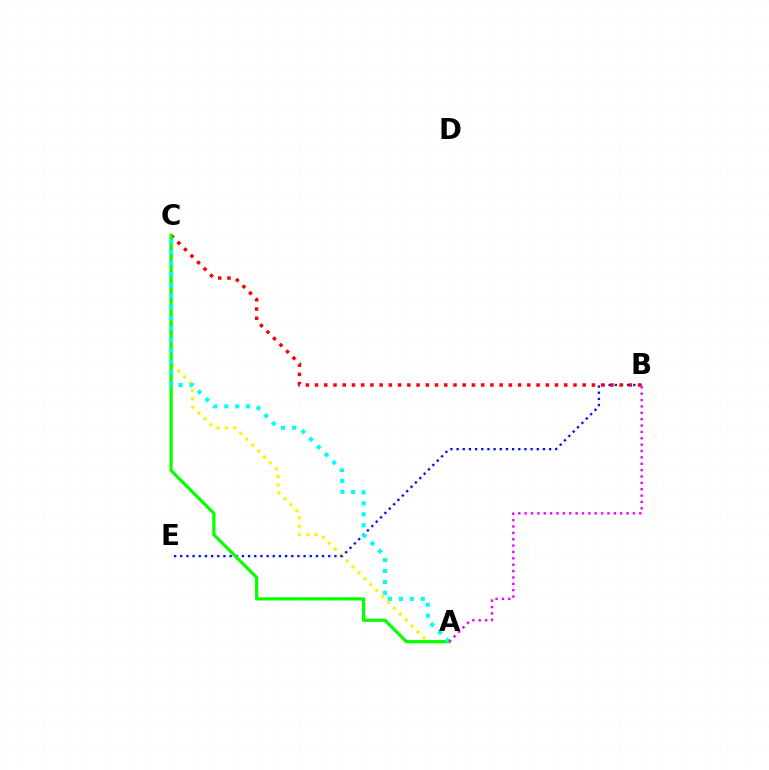{('A', 'C'): [{'color': '#fcf500', 'line_style': 'dotted', 'thickness': 2.27}, {'color': '#08ff00', 'line_style': 'solid', 'thickness': 2.32}, {'color': '#00fff6', 'line_style': 'dotted', 'thickness': 2.97}], ('B', 'E'): [{'color': '#0010ff', 'line_style': 'dotted', 'thickness': 1.68}], ('B', 'C'): [{'color': '#ff0000', 'line_style': 'dotted', 'thickness': 2.51}], ('A', 'B'): [{'color': '#ee00ff', 'line_style': 'dotted', 'thickness': 1.73}]}